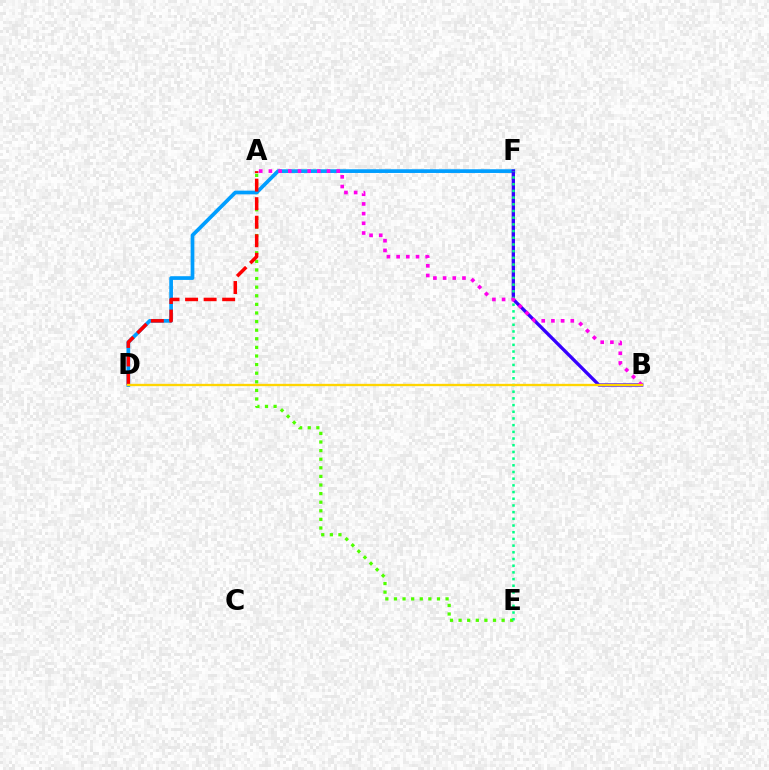{('A', 'E'): [{'color': '#4fff00', 'line_style': 'dotted', 'thickness': 2.34}], ('D', 'F'): [{'color': '#009eff', 'line_style': 'solid', 'thickness': 2.67}], ('A', 'D'): [{'color': '#ff0000', 'line_style': 'dashed', 'thickness': 2.52}], ('B', 'F'): [{'color': '#3700ff', 'line_style': 'solid', 'thickness': 2.38}], ('E', 'F'): [{'color': '#00ff86', 'line_style': 'dotted', 'thickness': 1.82}], ('A', 'B'): [{'color': '#ff00ed', 'line_style': 'dotted', 'thickness': 2.63}], ('B', 'D'): [{'color': '#ffd500', 'line_style': 'solid', 'thickness': 1.68}]}